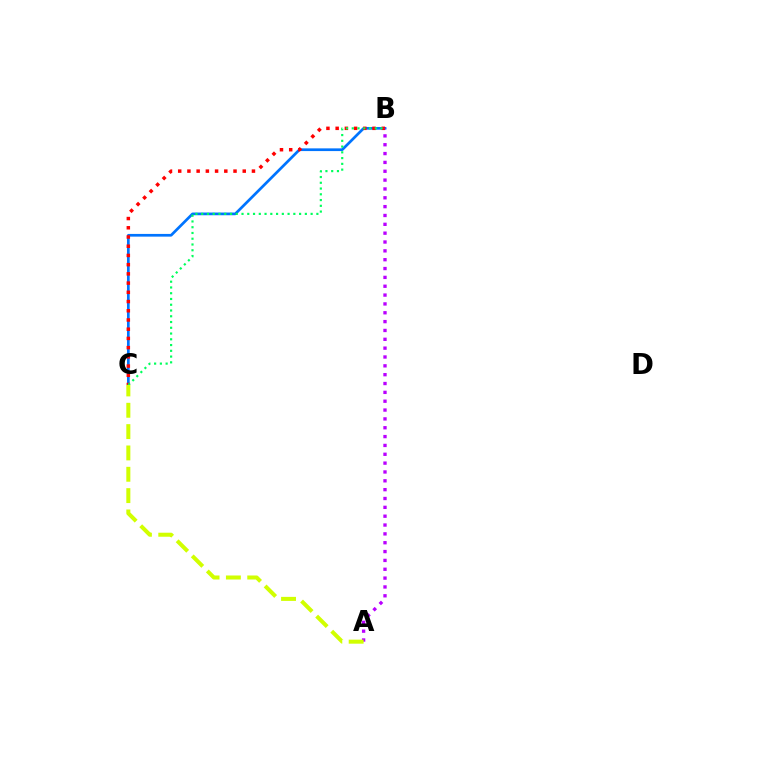{('B', 'C'): [{'color': '#0074ff', 'line_style': 'solid', 'thickness': 1.95}, {'color': '#ff0000', 'line_style': 'dotted', 'thickness': 2.5}, {'color': '#00ff5c', 'line_style': 'dotted', 'thickness': 1.56}], ('A', 'B'): [{'color': '#b900ff', 'line_style': 'dotted', 'thickness': 2.4}], ('A', 'C'): [{'color': '#d1ff00', 'line_style': 'dashed', 'thickness': 2.9}]}